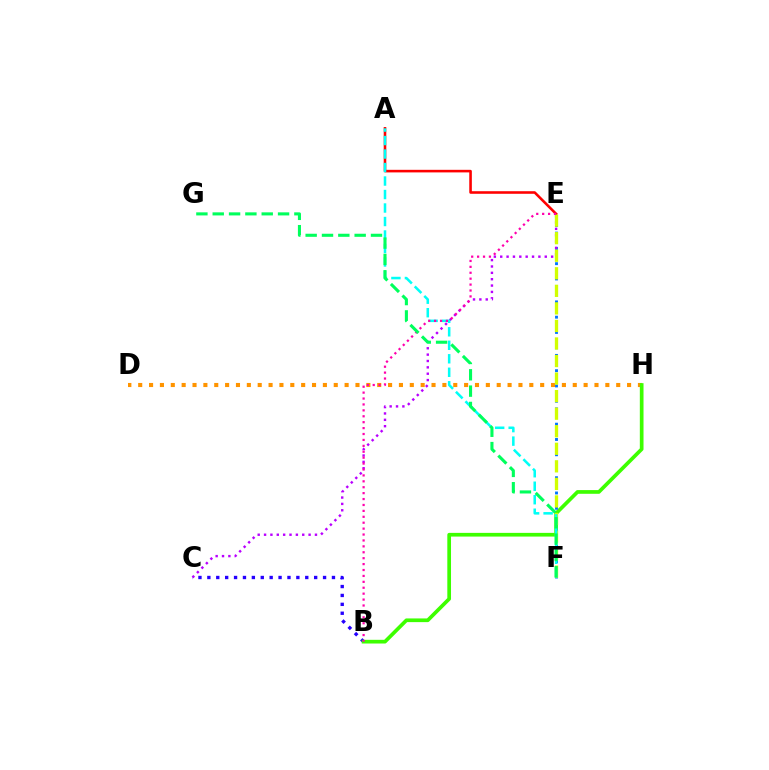{('A', 'E'): [{'color': '#ff0000', 'line_style': 'solid', 'thickness': 1.86}], ('B', 'C'): [{'color': '#2500ff', 'line_style': 'dotted', 'thickness': 2.42}], ('D', 'H'): [{'color': '#ff9400', 'line_style': 'dotted', 'thickness': 2.95}], ('B', 'H'): [{'color': '#3dff00', 'line_style': 'solid', 'thickness': 2.66}], ('E', 'F'): [{'color': '#0074ff', 'line_style': 'dotted', 'thickness': 2.08}, {'color': '#d1ff00', 'line_style': 'dashed', 'thickness': 2.38}], ('C', 'E'): [{'color': '#b900ff', 'line_style': 'dotted', 'thickness': 1.73}], ('A', 'F'): [{'color': '#00fff6', 'line_style': 'dashed', 'thickness': 1.83}], ('B', 'E'): [{'color': '#ff00ac', 'line_style': 'dotted', 'thickness': 1.61}], ('F', 'G'): [{'color': '#00ff5c', 'line_style': 'dashed', 'thickness': 2.22}]}